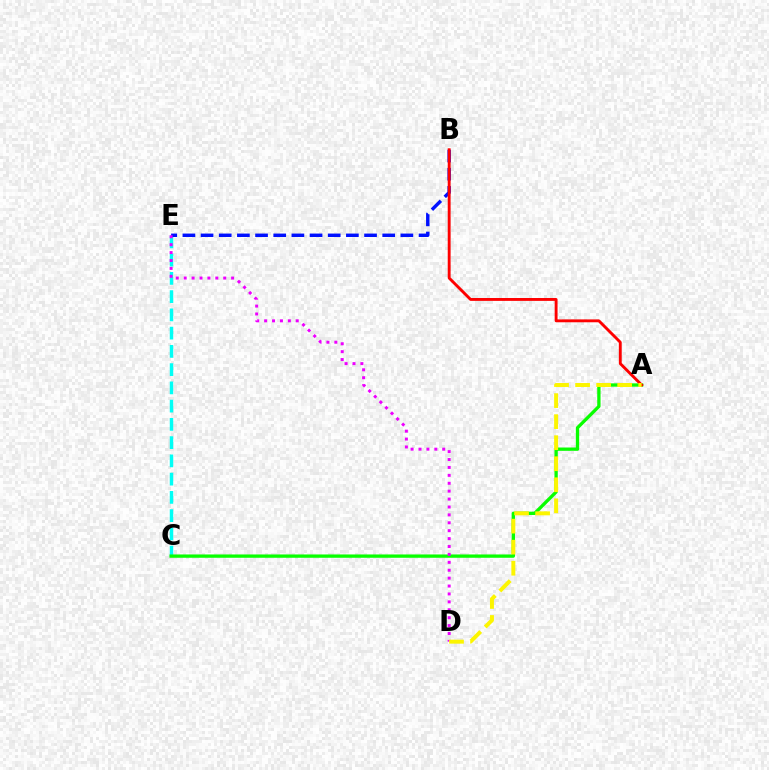{('C', 'E'): [{'color': '#00fff6', 'line_style': 'dashed', 'thickness': 2.48}], ('B', 'E'): [{'color': '#0010ff', 'line_style': 'dashed', 'thickness': 2.47}], ('A', 'C'): [{'color': '#08ff00', 'line_style': 'solid', 'thickness': 2.38}], ('A', 'B'): [{'color': '#ff0000', 'line_style': 'solid', 'thickness': 2.07}], ('D', 'E'): [{'color': '#ee00ff', 'line_style': 'dotted', 'thickness': 2.15}], ('A', 'D'): [{'color': '#fcf500', 'line_style': 'dashed', 'thickness': 2.86}]}